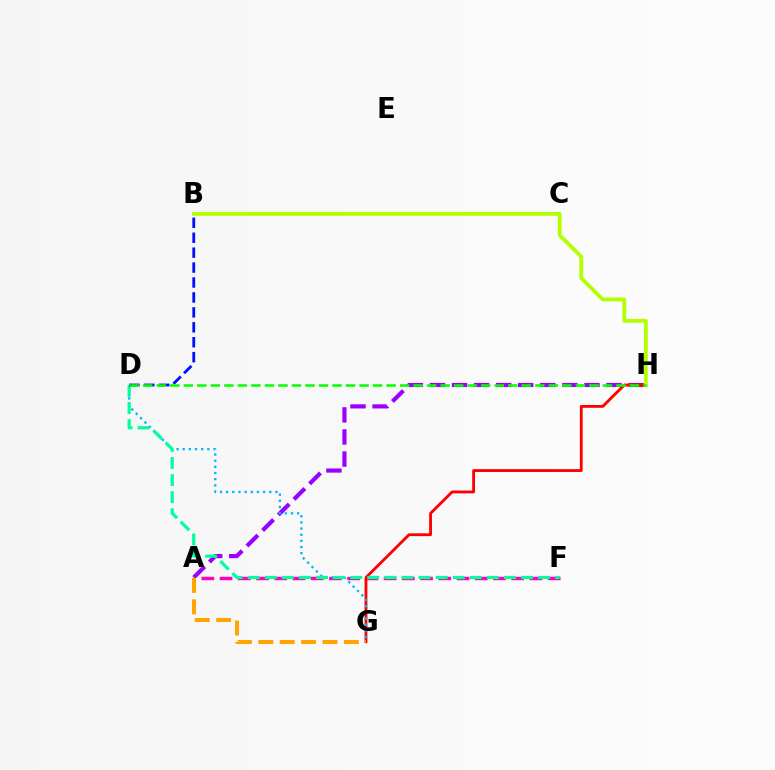{('A', 'H'): [{'color': '#9b00ff', 'line_style': 'dashed', 'thickness': 3.0}], ('A', 'F'): [{'color': '#ff00bd', 'line_style': 'dashed', 'thickness': 2.48}], ('G', 'H'): [{'color': '#ff0000', 'line_style': 'solid', 'thickness': 2.04}], ('D', 'G'): [{'color': '#00b5ff', 'line_style': 'dotted', 'thickness': 1.67}], ('A', 'G'): [{'color': '#ffa500', 'line_style': 'dashed', 'thickness': 2.91}], ('D', 'F'): [{'color': '#00ff9d', 'line_style': 'dashed', 'thickness': 2.32}], ('B', 'D'): [{'color': '#0010ff', 'line_style': 'dashed', 'thickness': 2.03}], ('B', 'H'): [{'color': '#b3ff00', 'line_style': 'solid', 'thickness': 2.75}], ('D', 'H'): [{'color': '#08ff00', 'line_style': 'dashed', 'thickness': 1.84}]}